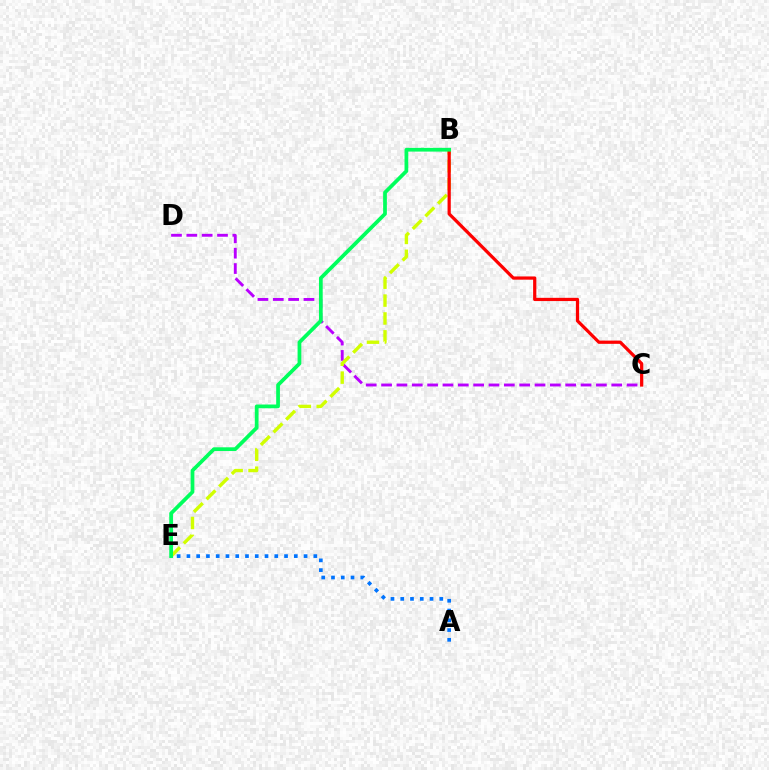{('A', 'E'): [{'color': '#0074ff', 'line_style': 'dotted', 'thickness': 2.65}], ('C', 'D'): [{'color': '#b900ff', 'line_style': 'dashed', 'thickness': 2.08}], ('B', 'E'): [{'color': '#d1ff00', 'line_style': 'dashed', 'thickness': 2.43}, {'color': '#00ff5c', 'line_style': 'solid', 'thickness': 2.69}], ('B', 'C'): [{'color': '#ff0000', 'line_style': 'solid', 'thickness': 2.32}]}